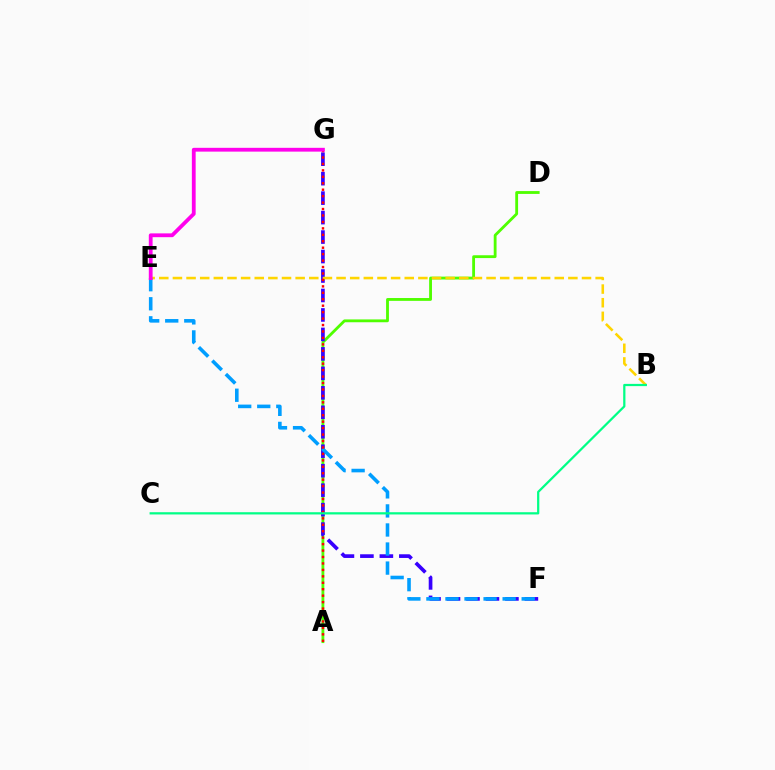{('A', 'D'): [{'color': '#4fff00', 'line_style': 'solid', 'thickness': 2.03}], ('F', 'G'): [{'color': '#3700ff', 'line_style': 'dashed', 'thickness': 2.64}], ('B', 'E'): [{'color': '#ffd500', 'line_style': 'dashed', 'thickness': 1.85}], ('E', 'F'): [{'color': '#009eff', 'line_style': 'dashed', 'thickness': 2.59}], ('A', 'G'): [{'color': '#ff0000', 'line_style': 'dotted', 'thickness': 1.75}], ('B', 'C'): [{'color': '#00ff86', 'line_style': 'solid', 'thickness': 1.61}], ('E', 'G'): [{'color': '#ff00ed', 'line_style': 'solid', 'thickness': 2.73}]}